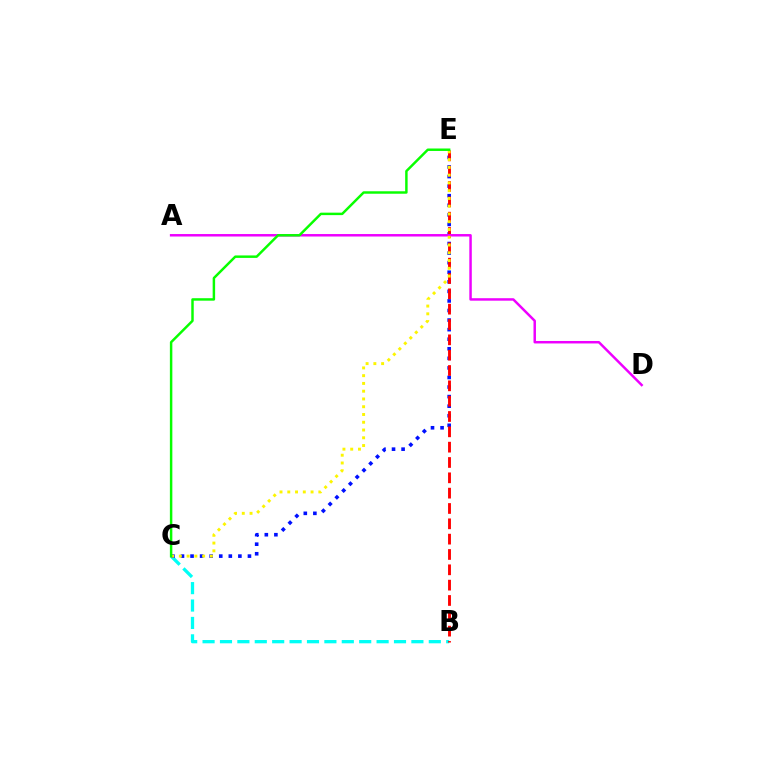{('B', 'C'): [{'color': '#00fff6', 'line_style': 'dashed', 'thickness': 2.36}], ('C', 'E'): [{'color': '#0010ff', 'line_style': 'dotted', 'thickness': 2.6}, {'color': '#fcf500', 'line_style': 'dotted', 'thickness': 2.11}, {'color': '#08ff00', 'line_style': 'solid', 'thickness': 1.77}], ('B', 'E'): [{'color': '#ff0000', 'line_style': 'dashed', 'thickness': 2.08}], ('A', 'D'): [{'color': '#ee00ff', 'line_style': 'solid', 'thickness': 1.78}]}